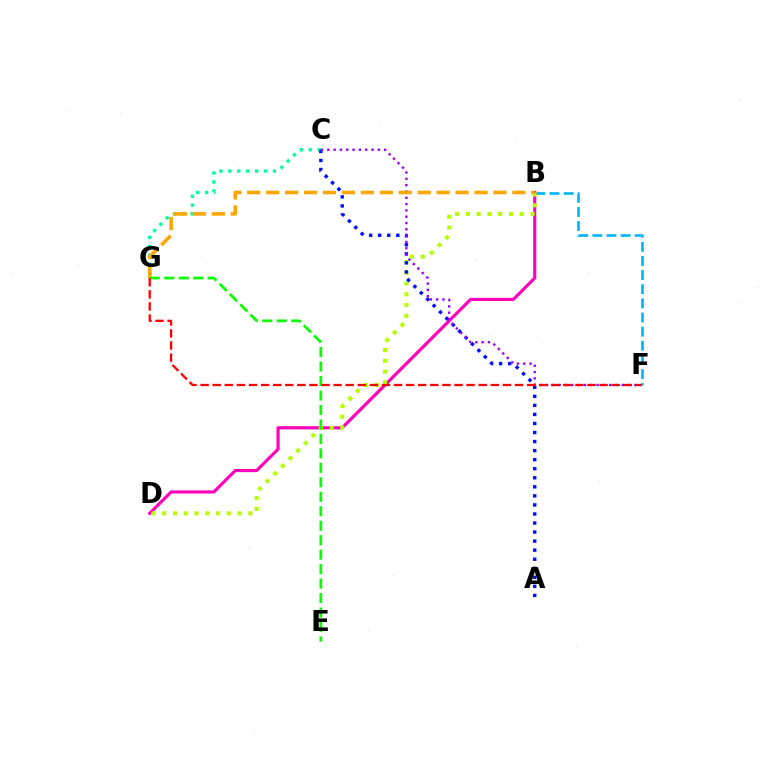{('C', 'G'): [{'color': '#00ff9d', 'line_style': 'dotted', 'thickness': 2.43}], ('B', 'F'): [{'color': '#00b5ff', 'line_style': 'dashed', 'thickness': 1.92}], ('B', 'D'): [{'color': '#ff00bd', 'line_style': 'solid', 'thickness': 2.26}, {'color': '#b3ff00', 'line_style': 'dotted', 'thickness': 2.93}], ('A', 'C'): [{'color': '#0010ff', 'line_style': 'dotted', 'thickness': 2.46}], ('C', 'F'): [{'color': '#9b00ff', 'line_style': 'dotted', 'thickness': 1.71}], ('B', 'G'): [{'color': '#ffa500', 'line_style': 'dashed', 'thickness': 2.57}], ('E', 'G'): [{'color': '#08ff00', 'line_style': 'dashed', 'thickness': 1.97}], ('F', 'G'): [{'color': '#ff0000', 'line_style': 'dashed', 'thickness': 1.64}]}